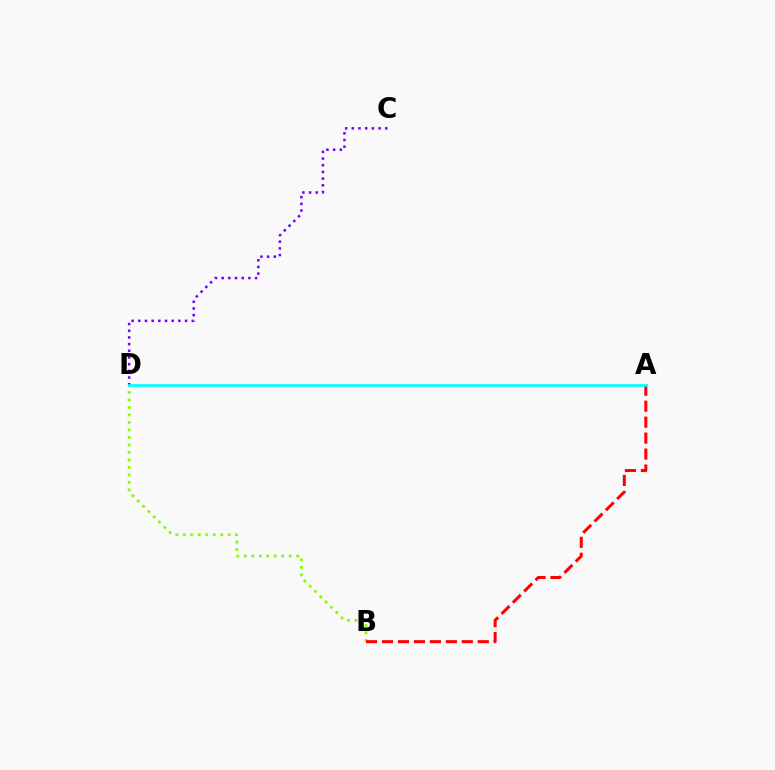{('C', 'D'): [{'color': '#7200ff', 'line_style': 'dotted', 'thickness': 1.82}], ('B', 'D'): [{'color': '#84ff00', 'line_style': 'dotted', 'thickness': 2.03}], ('A', 'B'): [{'color': '#ff0000', 'line_style': 'dashed', 'thickness': 2.17}], ('A', 'D'): [{'color': '#00fff6', 'line_style': 'solid', 'thickness': 1.93}]}